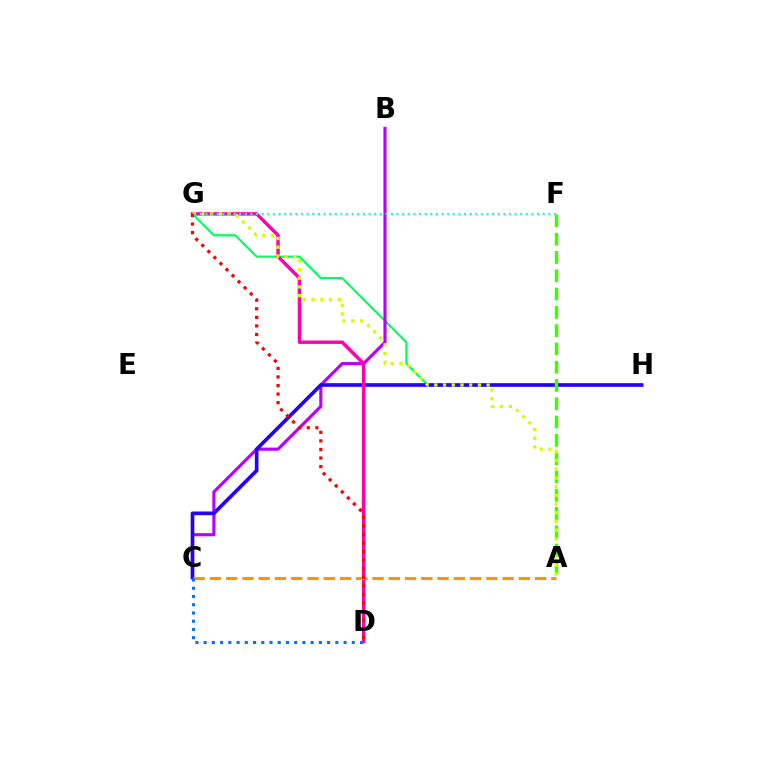{('G', 'H'): [{'color': '#00ff5c', 'line_style': 'solid', 'thickness': 1.56}], ('B', 'C'): [{'color': '#b900ff', 'line_style': 'solid', 'thickness': 2.26}], ('C', 'H'): [{'color': '#2500ff', 'line_style': 'solid', 'thickness': 2.64}], ('D', 'G'): [{'color': '#ff00ac', 'line_style': 'solid', 'thickness': 2.46}, {'color': '#ff0000', 'line_style': 'dotted', 'thickness': 2.33}], ('A', 'F'): [{'color': '#3dff00', 'line_style': 'dashed', 'thickness': 2.48}], ('A', 'G'): [{'color': '#d1ff00', 'line_style': 'dotted', 'thickness': 2.37}], ('A', 'C'): [{'color': '#ff9400', 'line_style': 'dashed', 'thickness': 2.21}], ('C', 'D'): [{'color': '#0074ff', 'line_style': 'dotted', 'thickness': 2.24}], ('F', 'G'): [{'color': '#00fff6', 'line_style': 'dotted', 'thickness': 1.53}]}